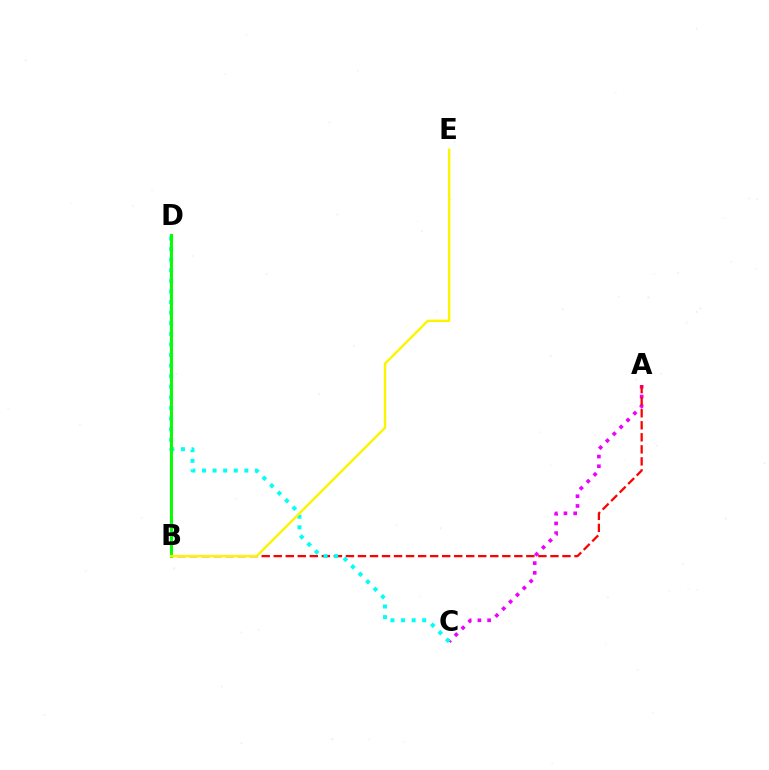{('A', 'C'): [{'color': '#ee00ff', 'line_style': 'dotted', 'thickness': 2.64}], ('A', 'B'): [{'color': '#ff0000', 'line_style': 'dashed', 'thickness': 1.63}], ('B', 'D'): [{'color': '#0010ff', 'line_style': 'solid', 'thickness': 1.52}, {'color': '#08ff00', 'line_style': 'solid', 'thickness': 2.14}], ('C', 'D'): [{'color': '#00fff6', 'line_style': 'dotted', 'thickness': 2.88}], ('B', 'E'): [{'color': '#fcf500', 'line_style': 'solid', 'thickness': 1.73}]}